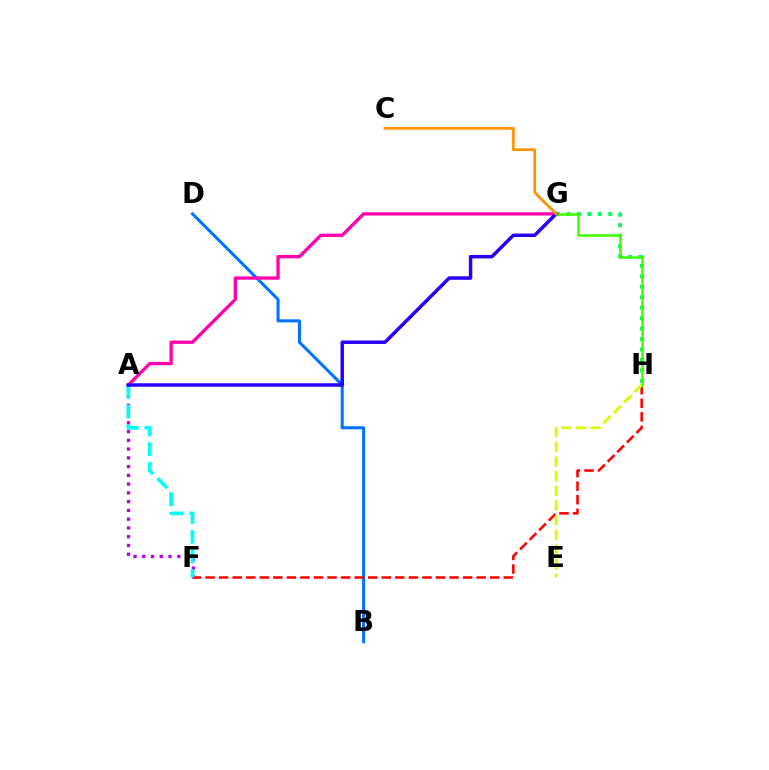{('A', 'F'): [{'color': '#b900ff', 'line_style': 'dotted', 'thickness': 2.38}, {'color': '#00fff6', 'line_style': 'dashed', 'thickness': 2.67}], ('B', 'D'): [{'color': '#0074ff', 'line_style': 'solid', 'thickness': 2.2}], ('A', 'G'): [{'color': '#ff00ac', 'line_style': 'solid', 'thickness': 2.38}, {'color': '#2500ff', 'line_style': 'solid', 'thickness': 2.5}], ('G', 'H'): [{'color': '#00ff5c', 'line_style': 'dotted', 'thickness': 2.84}, {'color': '#3dff00', 'line_style': 'solid', 'thickness': 1.81}], ('F', 'H'): [{'color': '#ff0000', 'line_style': 'dashed', 'thickness': 1.84}], ('C', 'G'): [{'color': '#ff9400', 'line_style': 'solid', 'thickness': 1.98}], ('E', 'H'): [{'color': '#d1ff00', 'line_style': 'dashed', 'thickness': 1.99}]}